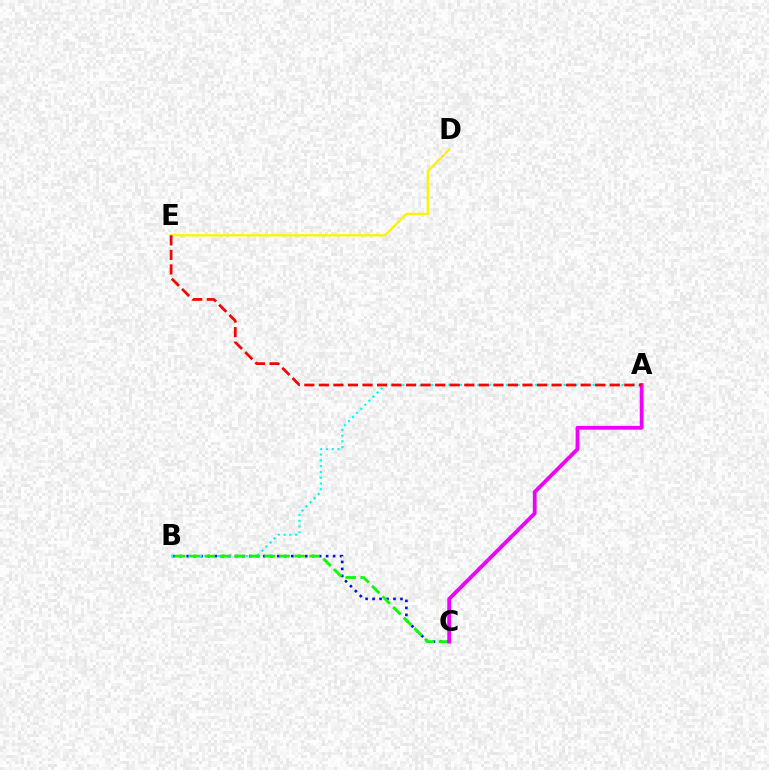{('D', 'E'): [{'color': '#fcf500', 'line_style': 'solid', 'thickness': 1.65}], ('B', 'C'): [{'color': '#0010ff', 'line_style': 'dotted', 'thickness': 1.89}, {'color': '#08ff00', 'line_style': 'dashed', 'thickness': 2.04}], ('A', 'B'): [{'color': '#00fff6', 'line_style': 'dotted', 'thickness': 1.57}], ('A', 'C'): [{'color': '#ee00ff', 'line_style': 'solid', 'thickness': 2.74}], ('A', 'E'): [{'color': '#ff0000', 'line_style': 'dashed', 'thickness': 1.98}]}